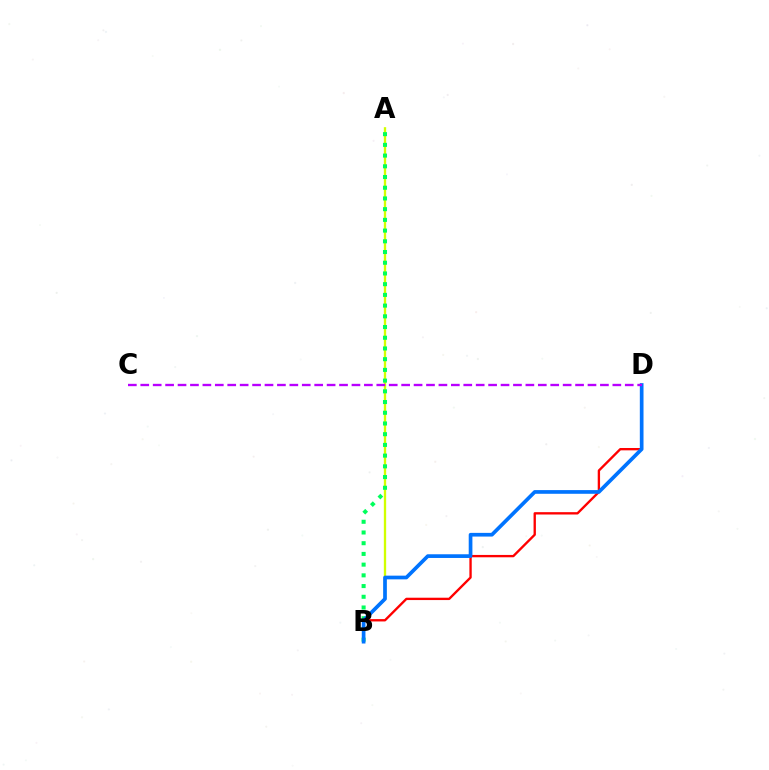{('A', 'B'): [{'color': '#d1ff00', 'line_style': 'solid', 'thickness': 1.68}, {'color': '#00ff5c', 'line_style': 'dotted', 'thickness': 2.91}], ('B', 'D'): [{'color': '#ff0000', 'line_style': 'solid', 'thickness': 1.69}, {'color': '#0074ff', 'line_style': 'solid', 'thickness': 2.66}], ('C', 'D'): [{'color': '#b900ff', 'line_style': 'dashed', 'thickness': 1.69}]}